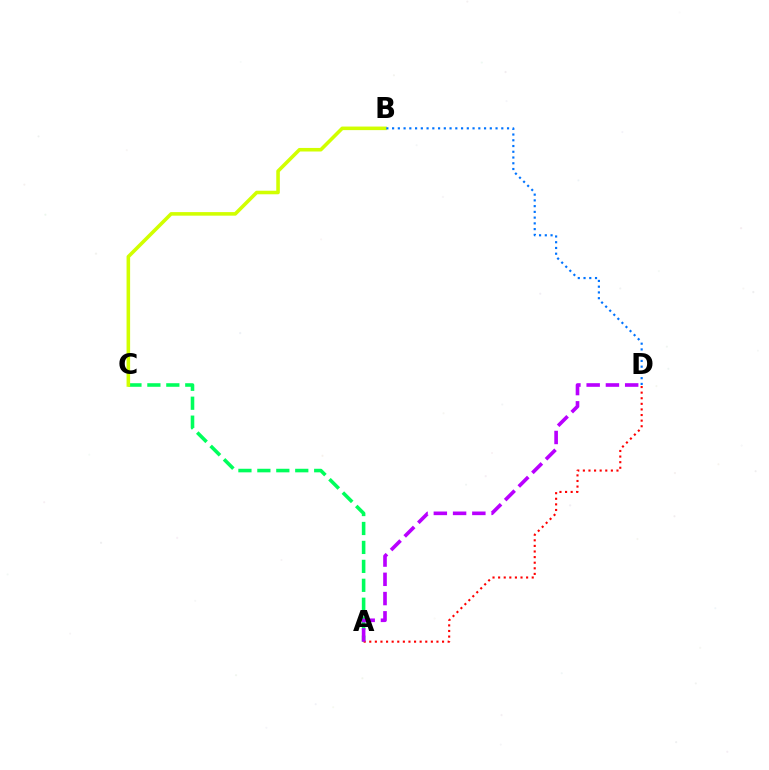{('A', 'C'): [{'color': '#00ff5c', 'line_style': 'dashed', 'thickness': 2.57}], ('B', 'C'): [{'color': '#d1ff00', 'line_style': 'solid', 'thickness': 2.57}], ('A', 'D'): [{'color': '#ff0000', 'line_style': 'dotted', 'thickness': 1.52}, {'color': '#b900ff', 'line_style': 'dashed', 'thickness': 2.62}], ('B', 'D'): [{'color': '#0074ff', 'line_style': 'dotted', 'thickness': 1.56}]}